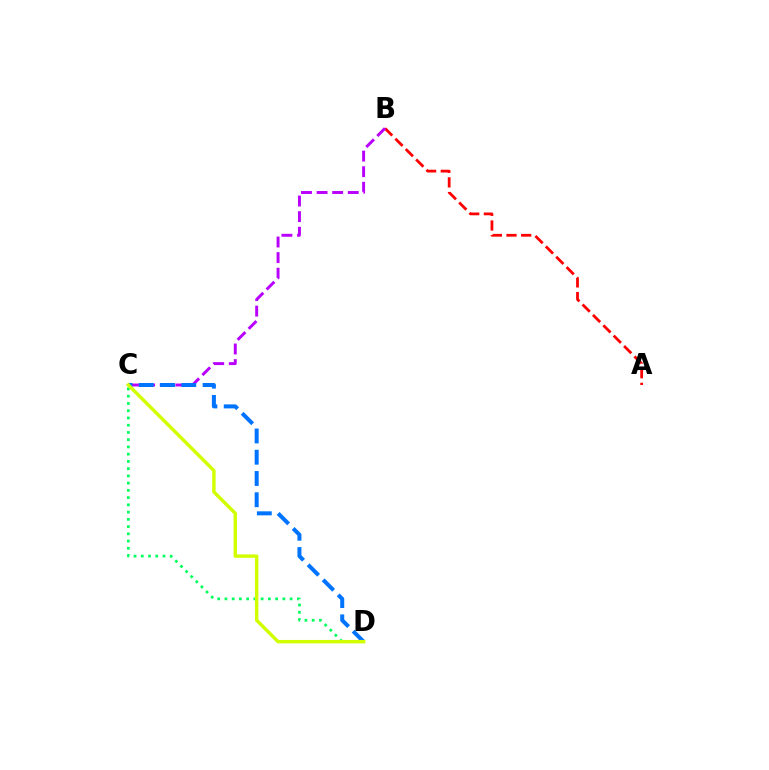{('A', 'B'): [{'color': '#ff0000', 'line_style': 'dashed', 'thickness': 1.99}], ('B', 'C'): [{'color': '#b900ff', 'line_style': 'dashed', 'thickness': 2.12}], ('C', 'D'): [{'color': '#00ff5c', 'line_style': 'dotted', 'thickness': 1.97}, {'color': '#0074ff', 'line_style': 'dashed', 'thickness': 2.89}, {'color': '#d1ff00', 'line_style': 'solid', 'thickness': 2.46}]}